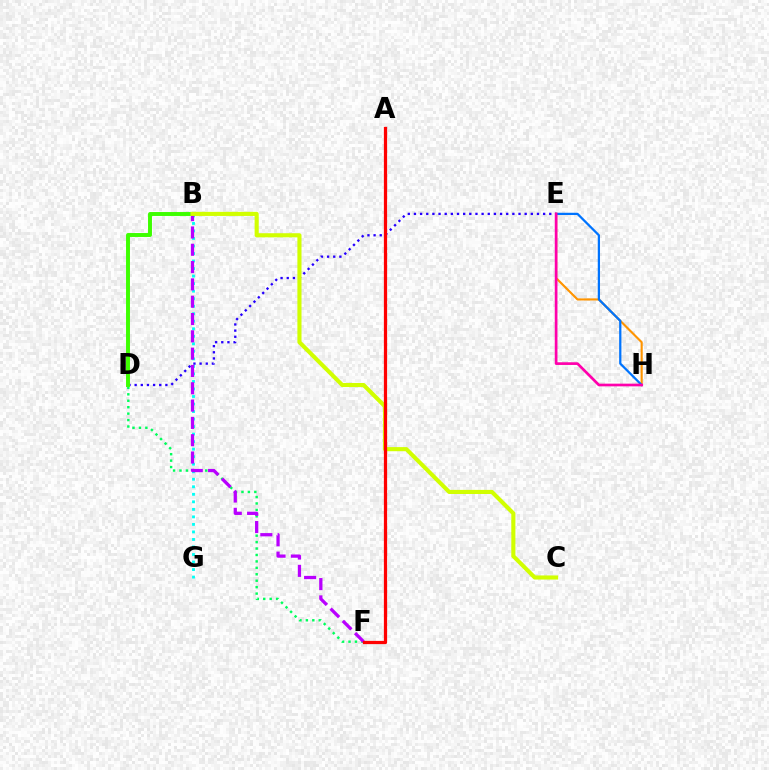{('D', 'F'): [{'color': '#00ff5c', 'line_style': 'dotted', 'thickness': 1.75}], ('D', 'E'): [{'color': '#2500ff', 'line_style': 'dotted', 'thickness': 1.67}], ('B', 'G'): [{'color': '#00fff6', 'line_style': 'dotted', 'thickness': 2.04}], ('B', 'D'): [{'color': '#3dff00', 'line_style': 'solid', 'thickness': 2.83}], ('E', 'H'): [{'color': '#ff9400', 'line_style': 'solid', 'thickness': 1.53}, {'color': '#0074ff', 'line_style': 'solid', 'thickness': 1.62}, {'color': '#ff00ac', 'line_style': 'solid', 'thickness': 1.94}], ('B', 'F'): [{'color': '#b900ff', 'line_style': 'dashed', 'thickness': 2.35}], ('B', 'C'): [{'color': '#d1ff00', 'line_style': 'solid', 'thickness': 2.96}], ('A', 'F'): [{'color': '#ff0000', 'line_style': 'solid', 'thickness': 2.33}]}